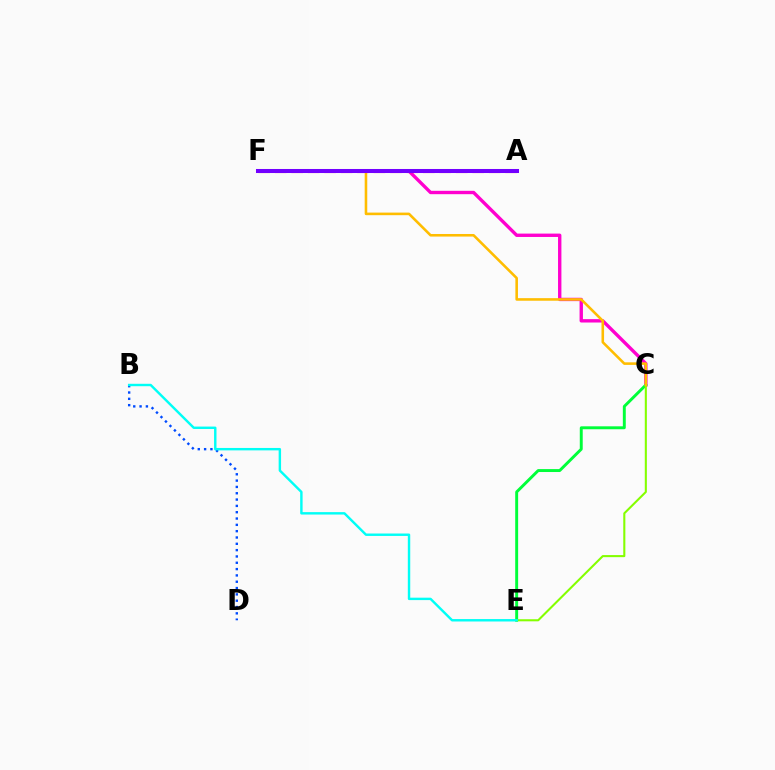{('B', 'D'): [{'color': '#004bff', 'line_style': 'dotted', 'thickness': 1.72}], ('C', 'F'): [{'color': '#ff00cf', 'line_style': 'solid', 'thickness': 2.42}, {'color': '#ffbd00', 'line_style': 'solid', 'thickness': 1.86}], ('A', 'F'): [{'color': '#ff0000', 'line_style': 'dashed', 'thickness': 2.24}, {'color': '#7200ff', 'line_style': 'solid', 'thickness': 2.9}], ('C', 'E'): [{'color': '#00ff39', 'line_style': 'solid', 'thickness': 2.11}, {'color': '#84ff00', 'line_style': 'solid', 'thickness': 1.5}], ('B', 'E'): [{'color': '#00fff6', 'line_style': 'solid', 'thickness': 1.74}]}